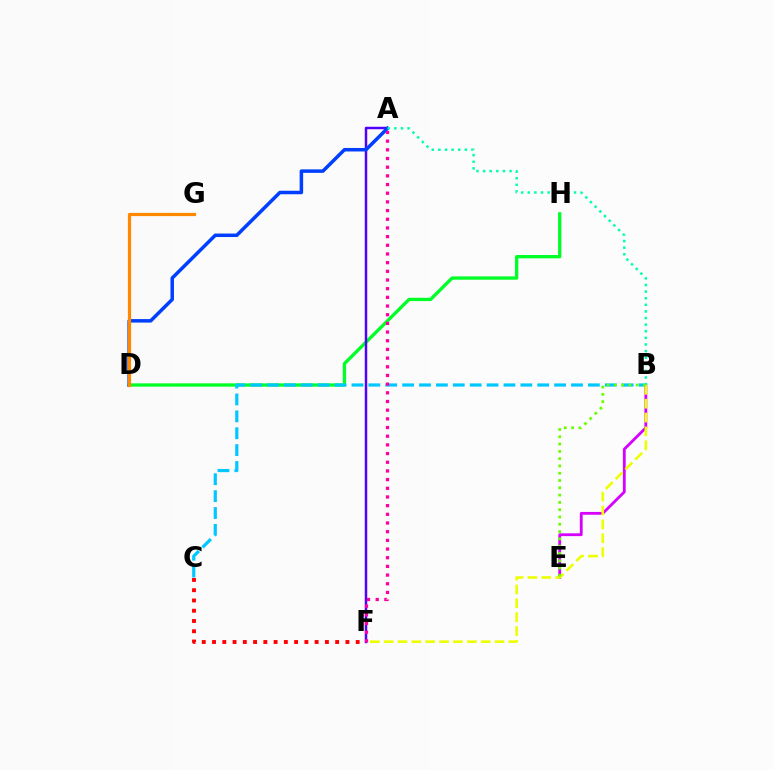{('D', 'H'): [{'color': '#00ff27', 'line_style': 'solid', 'thickness': 2.39}], ('B', 'C'): [{'color': '#00c7ff', 'line_style': 'dashed', 'thickness': 2.29}], ('A', 'F'): [{'color': '#4f00ff', 'line_style': 'solid', 'thickness': 1.77}, {'color': '#ff00a0', 'line_style': 'dotted', 'thickness': 2.36}], ('B', 'E'): [{'color': '#d600ff', 'line_style': 'solid', 'thickness': 2.02}, {'color': '#66ff00', 'line_style': 'dotted', 'thickness': 1.98}], ('C', 'F'): [{'color': '#ff0000', 'line_style': 'dotted', 'thickness': 2.79}], ('A', 'D'): [{'color': '#003fff', 'line_style': 'solid', 'thickness': 2.52}], ('A', 'B'): [{'color': '#00ffaf', 'line_style': 'dotted', 'thickness': 1.8}], ('B', 'F'): [{'color': '#eeff00', 'line_style': 'dashed', 'thickness': 1.88}], ('D', 'G'): [{'color': '#ff8800', 'line_style': 'solid', 'thickness': 2.31}]}